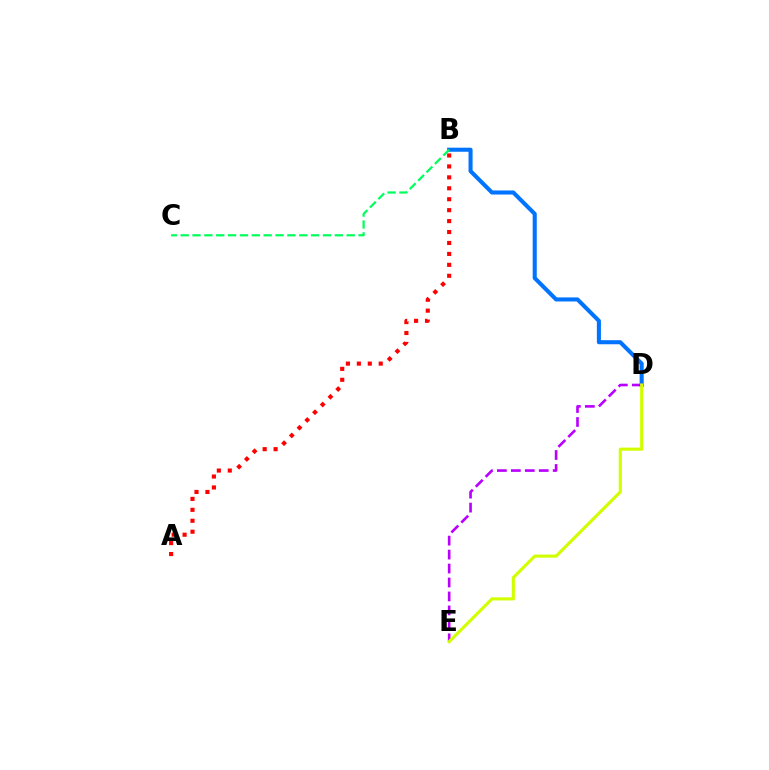{('A', 'B'): [{'color': '#ff0000', 'line_style': 'dotted', 'thickness': 2.97}], ('B', 'D'): [{'color': '#0074ff', 'line_style': 'solid', 'thickness': 2.93}], ('B', 'C'): [{'color': '#00ff5c', 'line_style': 'dashed', 'thickness': 1.61}], ('D', 'E'): [{'color': '#b900ff', 'line_style': 'dashed', 'thickness': 1.9}, {'color': '#d1ff00', 'line_style': 'solid', 'thickness': 2.24}]}